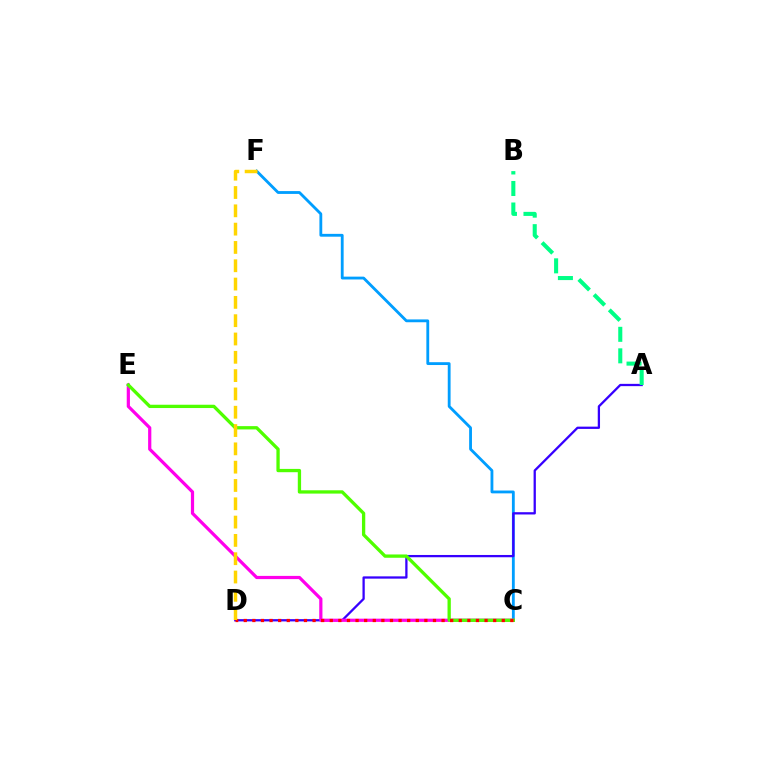{('C', 'F'): [{'color': '#009eff', 'line_style': 'solid', 'thickness': 2.04}], ('A', 'D'): [{'color': '#3700ff', 'line_style': 'solid', 'thickness': 1.64}], ('A', 'B'): [{'color': '#00ff86', 'line_style': 'dashed', 'thickness': 2.92}], ('C', 'E'): [{'color': '#ff00ed', 'line_style': 'solid', 'thickness': 2.31}, {'color': '#4fff00', 'line_style': 'solid', 'thickness': 2.38}], ('C', 'D'): [{'color': '#ff0000', 'line_style': 'dotted', 'thickness': 2.34}], ('D', 'F'): [{'color': '#ffd500', 'line_style': 'dashed', 'thickness': 2.49}]}